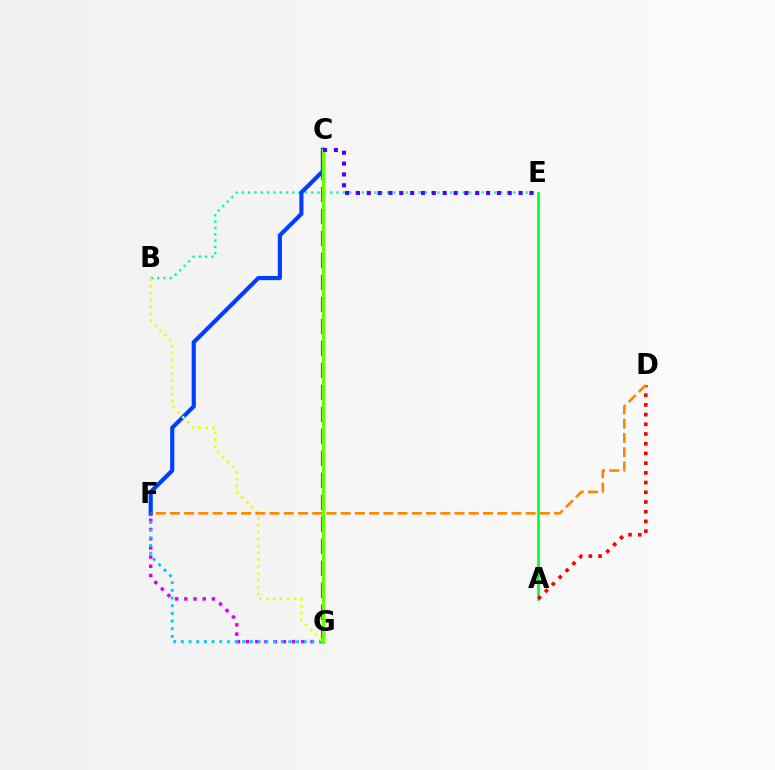{('F', 'G'): [{'color': '#d600ff', 'line_style': 'dotted', 'thickness': 2.5}, {'color': '#00c7ff', 'line_style': 'dotted', 'thickness': 2.09}], ('A', 'E'): [{'color': '#00ff27', 'line_style': 'solid', 'thickness': 1.89}], ('C', 'G'): [{'color': '#ff00a0', 'line_style': 'dashed', 'thickness': 2.99}, {'color': '#66ff00', 'line_style': 'solid', 'thickness': 2.37}], ('A', 'D'): [{'color': '#ff0000', 'line_style': 'dotted', 'thickness': 2.64}], ('B', 'E'): [{'color': '#00ffaf', 'line_style': 'dotted', 'thickness': 1.71}], ('C', 'F'): [{'color': '#003fff', 'line_style': 'solid', 'thickness': 2.99}], ('B', 'G'): [{'color': '#eeff00', 'line_style': 'dotted', 'thickness': 1.87}], ('D', 'F'): [{'color': '#ff8800', 'line_style': 'dashed', 'thickness': 1.93}], ('C', 'E'): [{'color': '#4f00ff', 'line_style': 'dotted', 'thickness': 2.95}]}